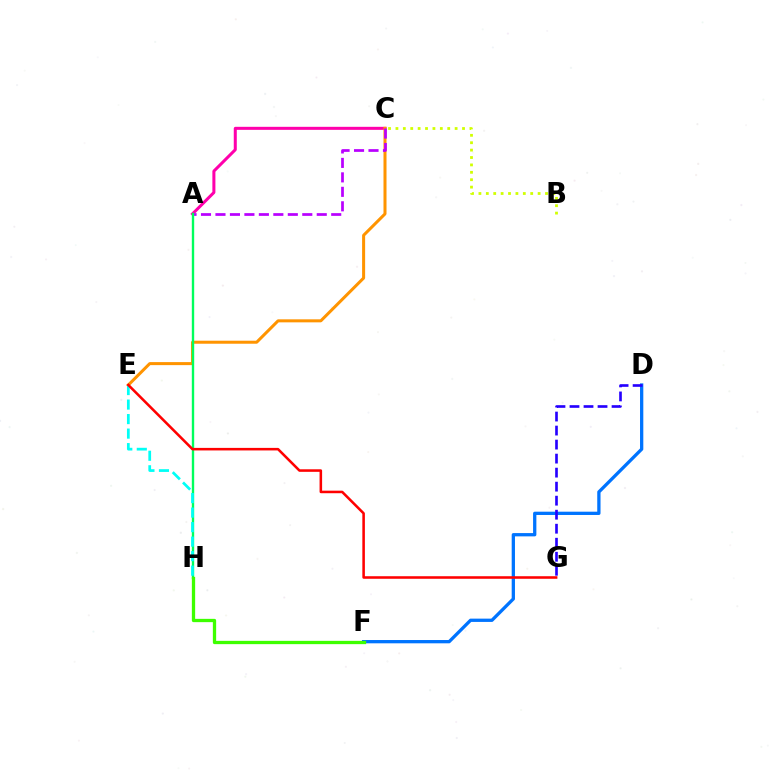{('B', 'C'): [{'color': '#d1ff00', 'line_style': 'dotted', 'thickness': 2.01}], ('D', 'F'): [{'color': '#0074ff', 'line_style': 'solid', 'thickness': 2.37}], ('A', 'C'): [{'color': '#ff00ac', 'line_style': 'solid', 'thickness': 2.18}, {'color': '#b900ff', 'line_style': 'dashed', 'thickness': 1.97}], ('C', 'E'): [{'color': '#ff9400', 'line_style': 'solid', 'thickness': 2.17}], ('D', 'G'): [{'color': '#2500ff', 'line_style': 'dashed', 'thickness': 1.9}], ('A', 'H'): [{'color': '#00ff5c', 'line_style': 'solid', 'thickness': 1.71}], ('E', 'H'): [{'color': '#00fff6', 'line_style': 'dashed', 'thickness': 1.97}], ('E', 'G'): [{'color': '#ff0000', 'line_style': 'solid', 'thickness': 1.84}], ('F', 'H'): [{'color': '#3dff00', 'line_style': 'solid', 'thickness': 2.37}]}